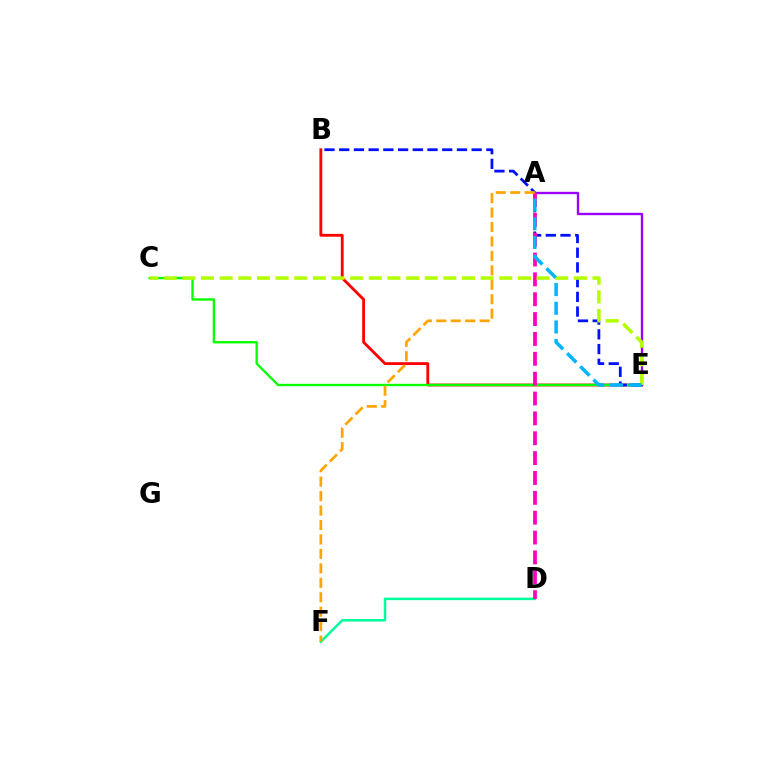{('B', 'E'): [{'color': '#ff0000', 'line_style': 'solid', 'thickness': 2.04}, {'color': '#0010ff', 'line_style': 'dashed', 'thickness': 2.0}], ('C', 'E'): [{'color': '#08ff00', 'line_style': 'solid', 'thickness': 1.7}, {'color': '#b3ff00', 'line_style': 'dashed', 'thickness': 2.53}], ('A', 'E'): [{'color': '#9b00ff', 'line_style': 'solid', 'thickness': 1.7}, {'color': '#00b5ff', 'line_style': 'dashed', 'thickness': 2.54}], ('D', 'F'): [{'color': '#00ff9d', 'line_style': 'solid', 'thickness': 1.79}], ('A', 'D'): [{'color': '#ff00bd', 'line_style': 'dashed', 'thickness': 2.7}], ('A', 'F'): [{'color': '#ffa500', 'line_style': 'dashed', 'thickness': 1.96}]}